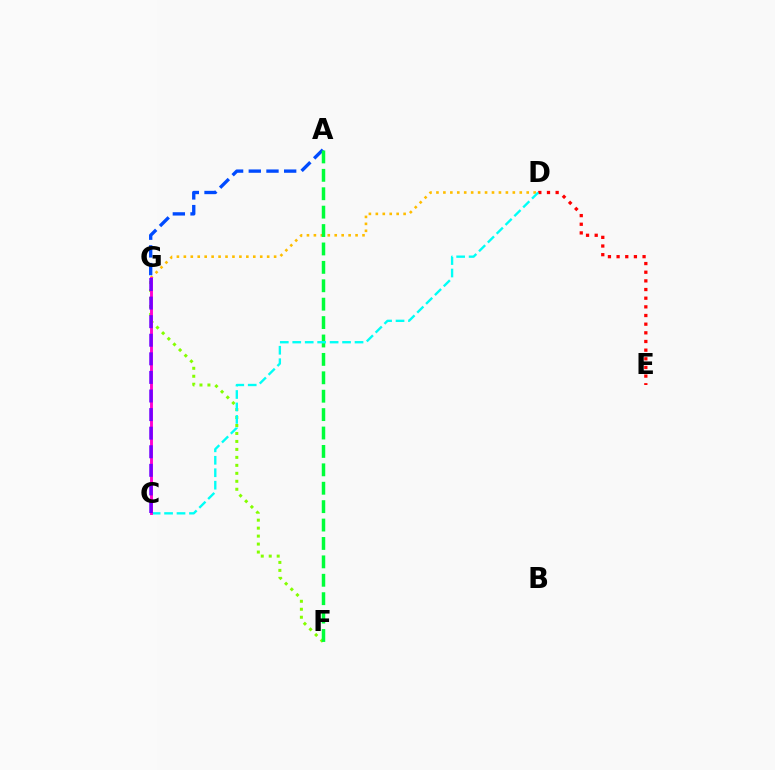{('D', 'E'): [{'color': '#ff0000', 'line_style': 'dotted', 'thickness': 2.35}], ('F', 'G'): [{'color': '#84ff00', 'line_style': 'dotted', 'thickness': 2.17}], ('D', 'G'): [{'color': '#ffbd00', 'line_style': 'dotted', 'thickness': 1.89}], ('A', 'G'): [{'color': '#004bff', 'line_style': 'dashed', 'thickness': 2.4}], ('A', 'F'): [{'color': '#00ff39', 'line_style': 'dashed', 'thickness': 2.5}], ('C', 'D'): [{'color': '#00fff6', 'line_style': 'dashed', 'thickness': 1.69}], ('C', 'G'): [{'color': '#ff00cf', 'line_style': 'solid', 'thickness': 2.08}, {'color': '#7200ff', 'line_style': 'dashed', 'thickness': 2.52}]}